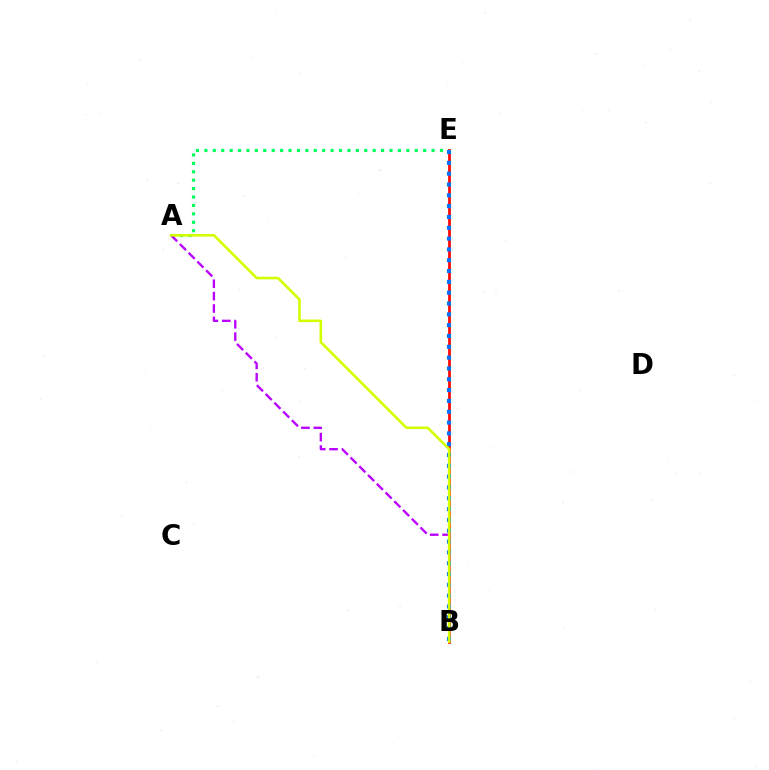{('A', 'E'): [{'color': '#00ff5c', 'line_style': 'dotted', 'thickness': 2.29}], ('B', 'E'): [{'color': '#ff0000', 'line_style': 'solid', 'thickness': 1.94}, {'color': '#0074ff', 'line_style': 'dotted', 'thickness': 2.94}], ('A', 'B'): [{'color': '#b900ff', 'line_style': 'dashed', 'thickness': 1.68}, {'color': '#d1ff00', 'line_style': 'solid', 'thickness': 1.87}]}